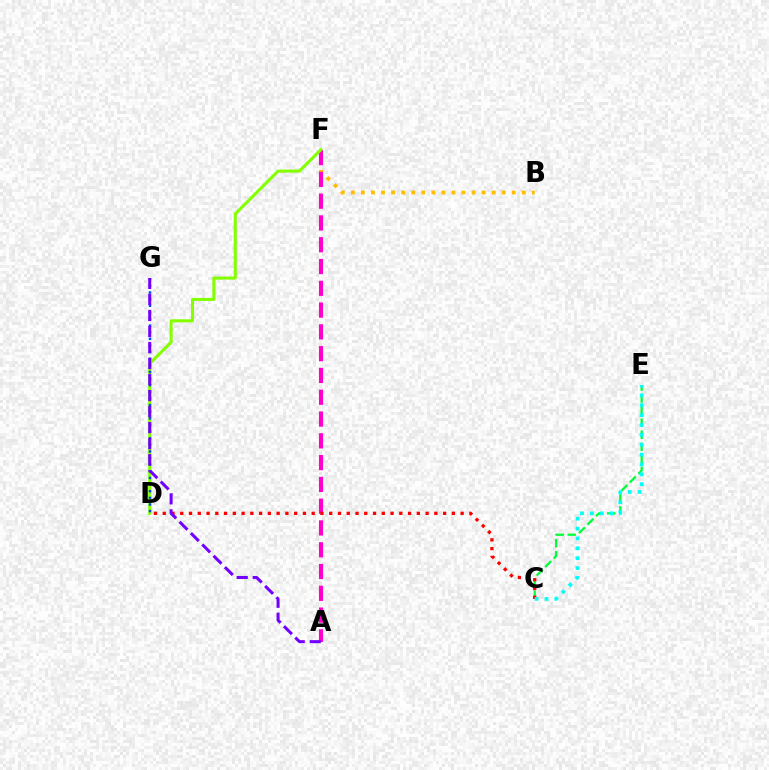{('B', 'F'): [{'color': '#ffbd00', 'line_style': 'dotted', 'thickness': 2.73}], ('A', 'F'): [{'color': '#ff00cf', 'line_style': 'dashed', 'thickness': 2.96}], ('D', 'F'): [{'color': '#84ff00', 'line_style': 'solid', 'thickness': 2.2}], ('C', 'E'): [{'color': '#00ff39', 'line_style': 'dashed', 'thickness': 1.64}, {'color': '#00fff6', 'line_style': 'dotted', 'thickness': 2.68}], ('C', 'D'): [{'color': '#ff0000', 'line_style': 'dotted', 'thickness': 2.38}], ('D', 'G'): [{'color': '#004bff', 'line_style': 'dotted', 'thickness': 1.8}], ('A', 'G'): [{'color': '#7200ff', 'line_style': 'dashed', 'thickness': 2.18}]}